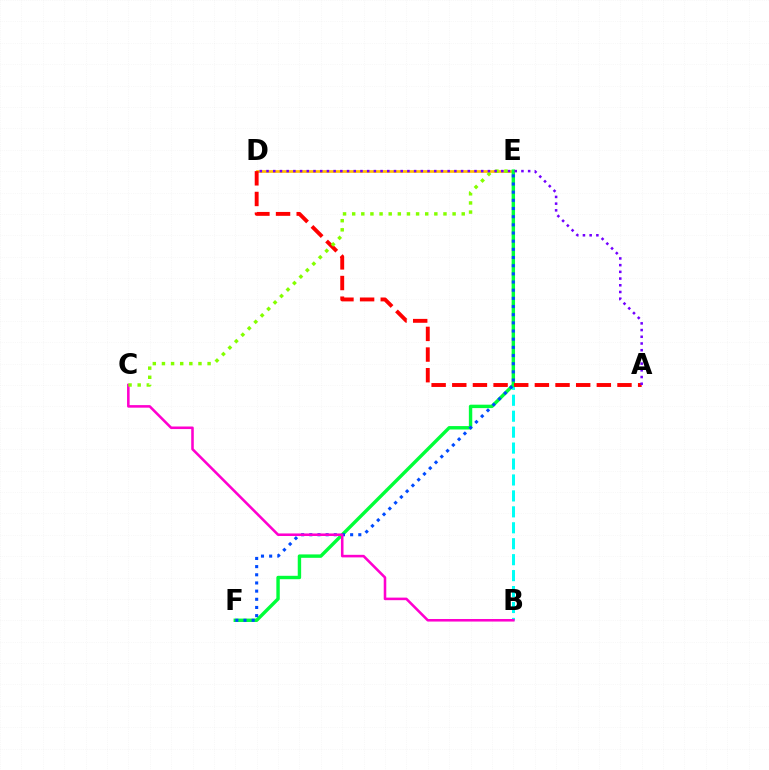{('D', 'E'): [{'color': '#ffbd00', 'line_style': 'solid', 'thickness': 1.94}], ('B', 'E'): [{'color': '#00fff6', 'line_style': 'dashed', 'thickness': 2.17}], ('E', 'F'): [{'color': '#00ff39', 'line_style': 'solid', 'thickness': 2.45}, {'color': '#004bff', 'line_style': 'dotted', 'thickness': 2.22}], ('A', 'D'): [{'color': '#ff0000', 'line_style': 'dashed', 'thickness': 2.81}, {'color': '#7200ff', 'line_style': 'dotted', 'thickness': 1.82}], ('B', 'C'): [{'color': '#ff00cf', 'line_style': 'solid', 'thickness': 1.85}], ('C', 'E'): [{'color': '#84ff00', 'line_style': 'dotted', 'thickness': 2.48}]}